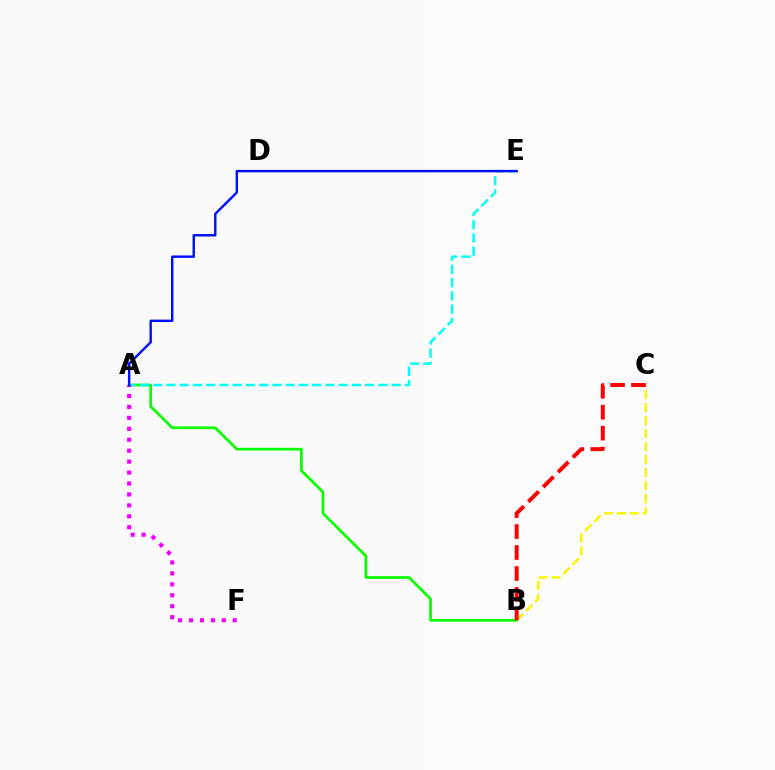{('A', 'B'): [{'color': '#08ff00', 'line_style': 'solid', 'thickness': 1.95}], ('B', 'C'): [{'color': '#fcf500', 'line_style': 'dashed', 'thickness': 1.77}, {'color': '#ff0000', 'line_style': 'dashed', 'thickness': 2.85}], ('A', 'E'): [{'color': '#00fff6', 'line_style': 'dashed', 'thickness': 1.8}, {'color': '#0010ff', 'line_style': 'solid', 'thickness': 1.76}], ('A', 'F'): [{'color': '#ee00ff', 'line_style': 'dotted', 'thickness': 2.97}]}